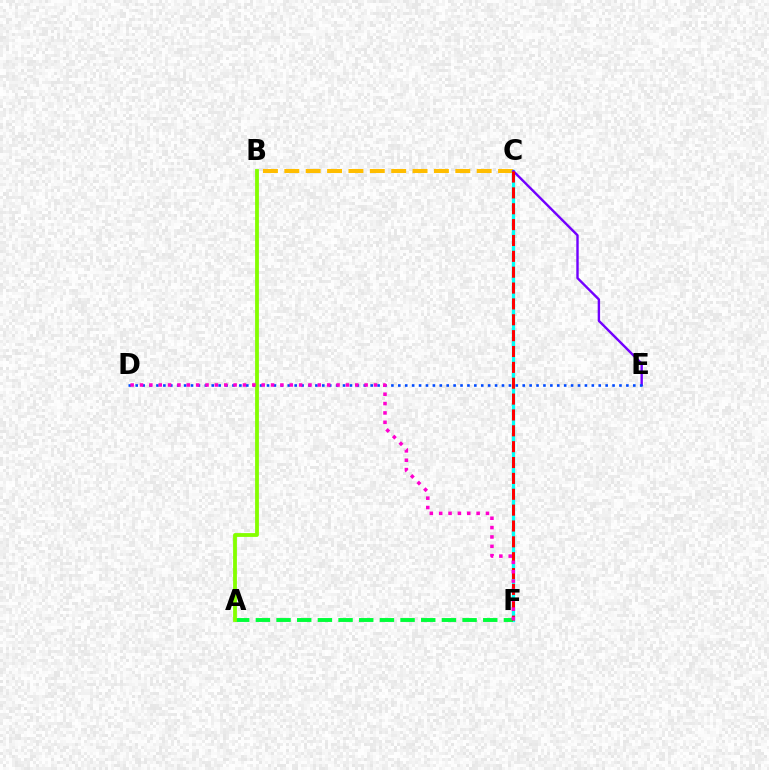{('B', 'C'): [{'color': '#ffbd00', 'line_style': 'dashed', 'thickness': 2.9}], ('C', 'F'): [{'color': '#00fff6', 'line_style': 'solid', 'thickness': 2.39}, {'color': '#ff0000', 'line_style': 'dashed', 'thickness': 2.15}], ('C', 'E'): [{'color': '#7200ff', 'line_style': 'solid', 'thickness': 1.73}], ('A', 'F'): [{'color': '#00ff39', 'line_style': 'dashed', 'thickness': 2.81}], ('D', 'E'): [{'color': '#004bff', 'line_style': 'dotted', 'thickness': 1.88}], ('A', 'B'): [{'color': '#84ff00', 'line_style': 'solid', 'thickness': 2.74}], ('D', 'F'): [{'color': '#ff00cf', 'line_style': 'dotted', 'thickness': 2.54}]}